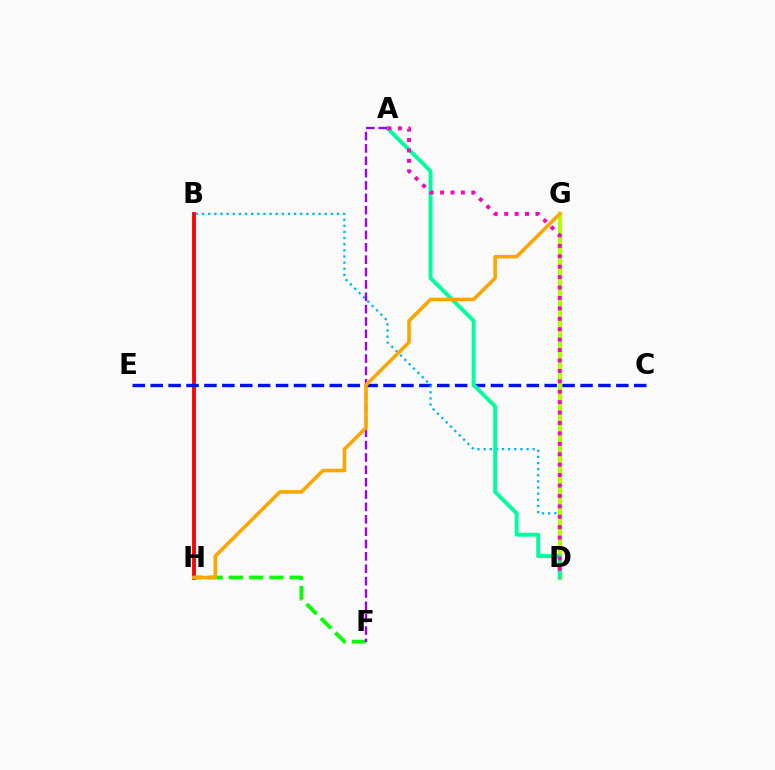{('B', 'H'): [{'color': '#ff0000', 'line_style': 'solid', 'thickness': 2.77}], ('C', 'E'): [{'color': '#0010ff', 'line_style': 'dashed', 'thickness': 2.43}], ('B', 'D'): [{'color': '#00b5ff', 'line_style': 'dotted', 'thickness': 1.67}], ('D', 'G'): [{'color': '#b3ff00', 'line_style': 'solid', 'thickness': 2.99}], ('F', 'H'): [{'color': '#08ff00', 'line_style': 'dashed', 'thickness': 2.75}], ('A', 'D'): [{'color': '#00ff9d', 'line_style': 'solid', 'thickness': 2.82}, {'color': '#ff00bd', 'line_style': 'dotted', 'thickness': 2.83}], ('A', 'F'): [{'color': '#9b00ff', 'line_style': 'dashed', 'thickness': 1.68}], ('G', 'H'): [{'color': '#ffa500', 'line_style': 'solid', 'thickness': 2.58}]}